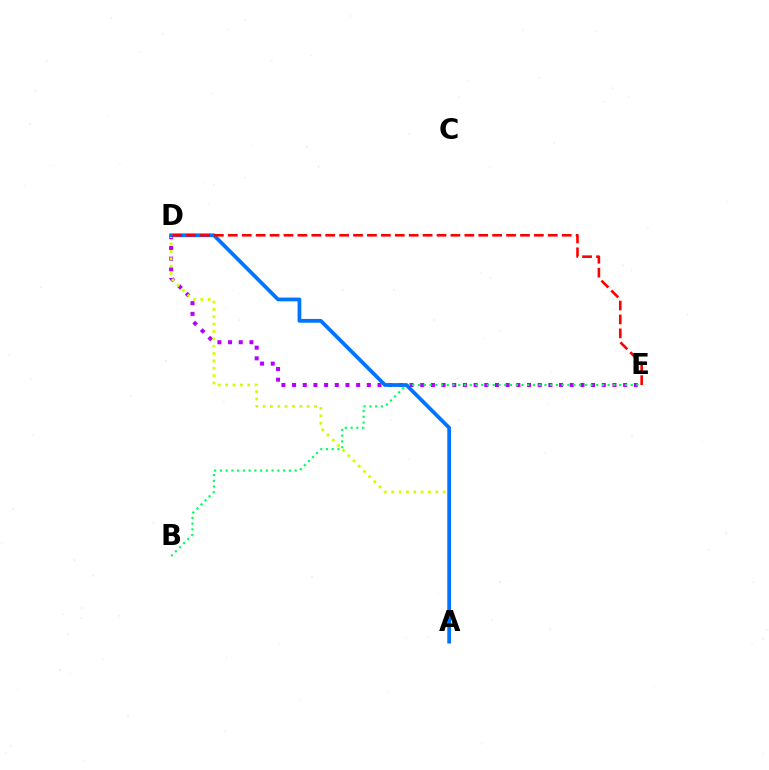{('D', 'E'): [{'color': '#b900ff', 'line_style': 'dotted', 'thickness': 2.9}, {'color': '#ff0000', 'line_style': 'dashed', 'thickness': 1.89}], ('B', 'E'): [{'color': '#00ff5c', 'line_style': 'dotted', 'thickness': 1.56}], ('A', 'D'): [{'color': '#d1ff00', 'line_style': 'dotted', 'thickness': 2.0}, {'color': '#0074ff', 'line_style': 'solid', 'thickness': 2.71}]}